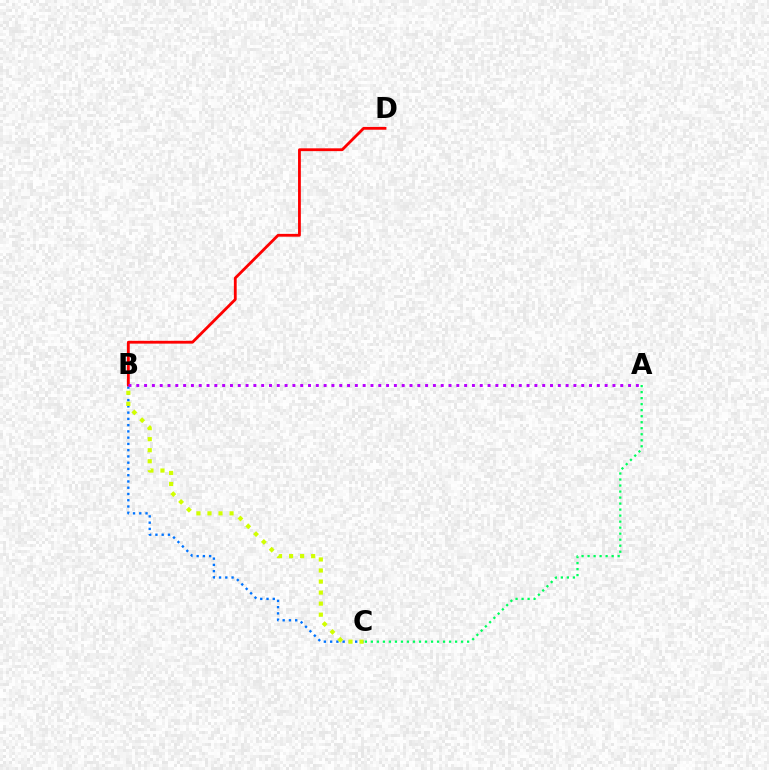{('B', 'C'): [{'color': '#0074ff', 'line_style': 'dotted', 'thickness': 1.7}, {'color': '#d1ff00', 'line_style': 'dotted', 'thickness': 3.0}], ('A', 'C'): [{'color': '#00ff5c', 'line_style': 'dotted', 'thickness': 1.63}], ('B', 'D'): [{'color': '#ff0000', 'line_style': 'solid', 'thickness': 2.02}], ('A', 'B'): [{'color': '#b900ff', 'line_style': 'dotted', 'thickness': 2.12}]}